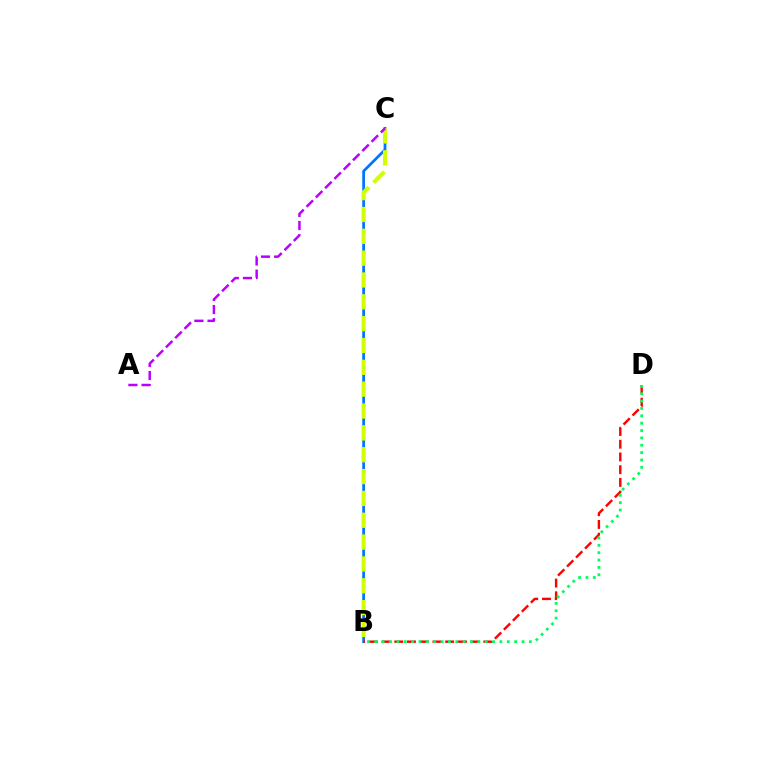{('B', 'C'): [{'color': '#0074ff', 'line_style': 'solid', 'thickness': 1.97}, {'color': '#d1ff00', 'line_style': 'dashed', 'thickness': 2.97}], ('B', 'D'): [{'color': '#ff0000', 'line_style': 'dashed', 'thickness': 1.73}, {'color': '#00ff5c', 'line_style': 'dotted', 'thickness': 2.0}], ('A', 'C'): [{'color': '#b900ff', 'line_style': 'dashed', 'thickness': 1.78}]}